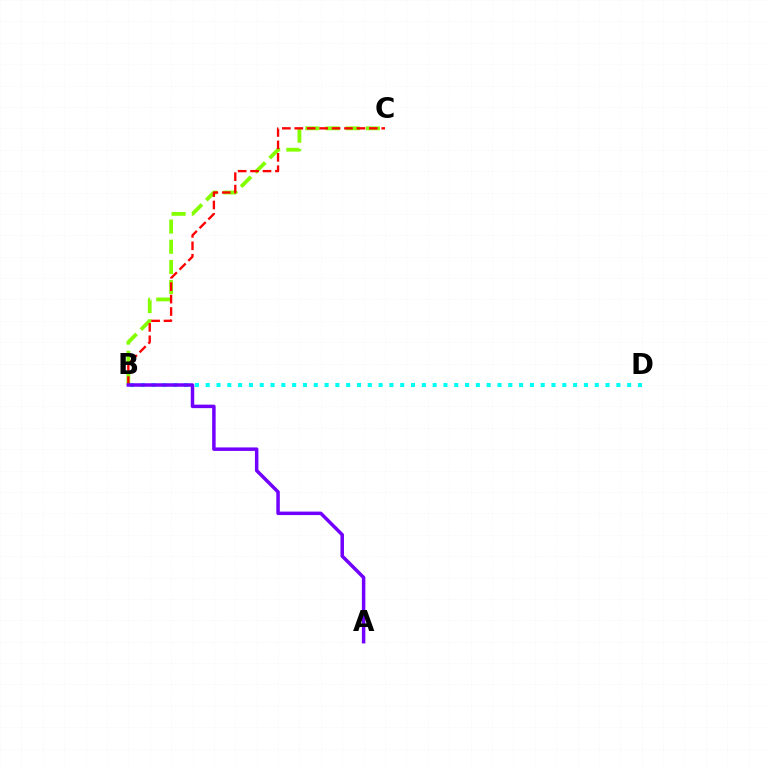{('B', 'D'): [{'color': '#00fff6', 'line_style': 'dotted', 'thickness': 2.94}], ('B', 'C'): [{'color': '#84ff00', 'line_style': 'dashed', 'thickness': 2.74}, {'color': '#ff0000', 'line_style': 'dashed', 'thickness': 1.69}], ('A', 'B'): [{'color': '#7200ff', 'line_style': 'solid', 'thickness': 2.51}]}